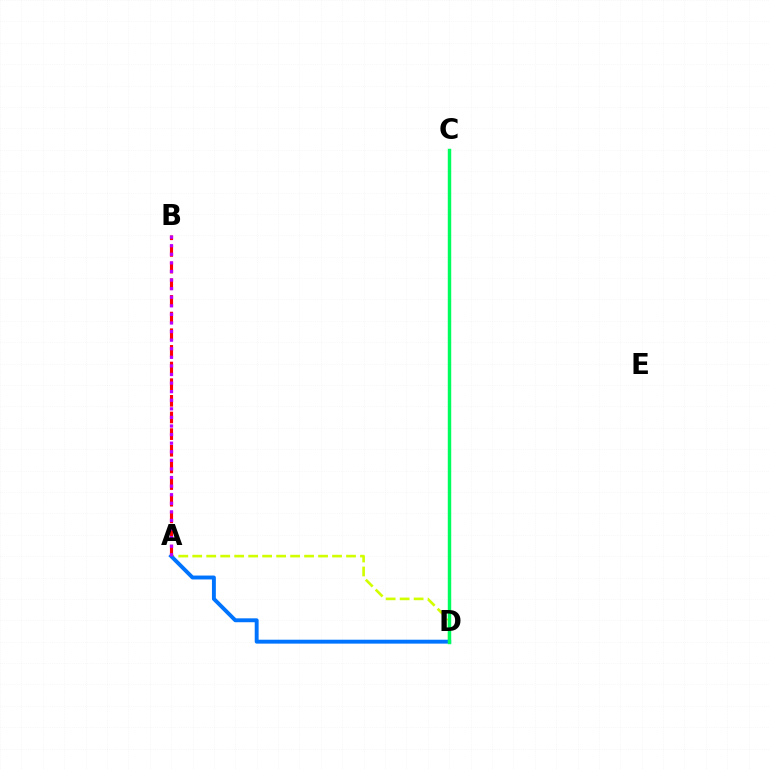{('A', 'D'): [{'color': '#d1ff00', 'line_style': 'dashed', 'thickness': 1.9}, {'color': '#0074ff', 'line_style': 'solid', 'thickness': 2.81}], ('A', 'B'): [{'color': '#ff0000', 'line_style': 'dashed', 'thickness': 2.26}, {'color': '#b900ff', 'line_style': 'dotted', 'thickness': 2.33}], ('C', 'D'): [{'color': '#00ff5c', 'line_style': 'solid', 'thickness': 2.48}]}